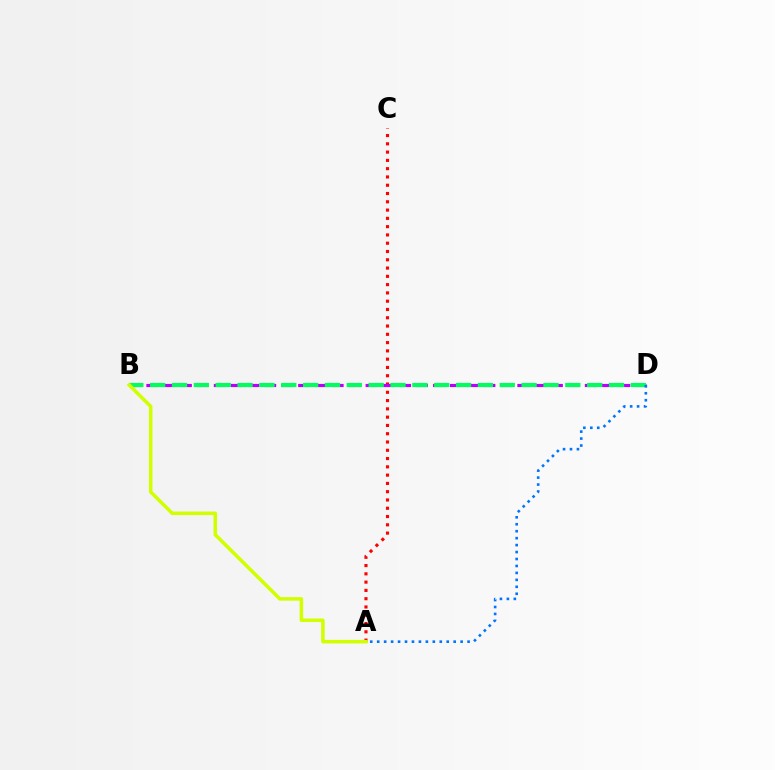{('A', 'C'): [{'color': '#ff0000', 'line_style': 'dotted', 'thickness': 2.25}], ('B', 'D'): [{'color': '#b900ff', 'line_style': 'dashed', 'thickness': 2.29}, {'color': '#00ff5c', 'line_style': 'dashed', 'thickness': 2.97}], ('A', 'D'): [{'color': '#0074ff', 'line_style': 'dotted', 'thickness': 1.89}], ('A', 'B'): [{'color': '#d1ff00', 'line_style': 'solid', 'thickness': 2.54}]}